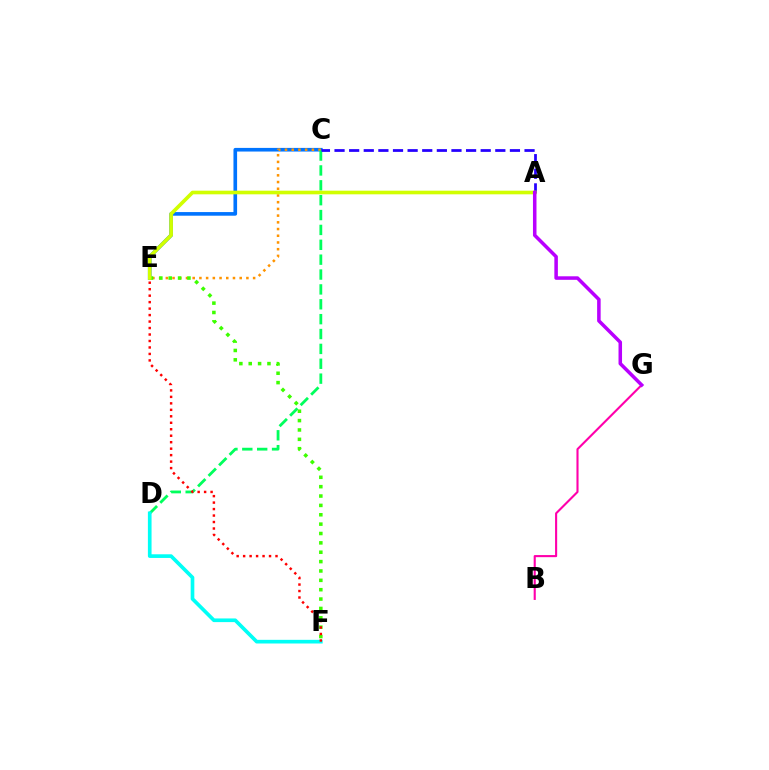{('C', 'E'): [{'color': '#0074ff', 'line_style': 'solid', 'thickness': 2.61}, {'color': '#ff9400', 'line_style': 'dotted', 'thickness': 1.82}], ('B', 'G'): [{'color': '#ff00ac', 'line_style': 'solid', 'thickness': 1.52}], ('C', 'D'): [{'color': '#00ff5c', 'line_style': 'dashed', 'thickness': 2.02}], ('A', 'C'): [{'color': '#2500ff', 'line_style': 'dashed', 'thickness': 1.99}], ('E', 'F'): [{'color': '#3dff00', 'line_style': 'dotted', 'thickness': 2.54}, {'color': '#ff0000', 'line_style': 'dotted', 'thickness': 1.76}], ('A', 'E'): [{'color': '#d1ff00', 'line_style': 'solid', 'thickness': 2.62}], ('D', 'F'): [{'color': '#00fff6', 'line_style': 'solid', 'thickness': 2.64}], ('A', 'G'): [{'color': '#b900ff', 'line_style': 'solid', 'thickness': 2.54}]}